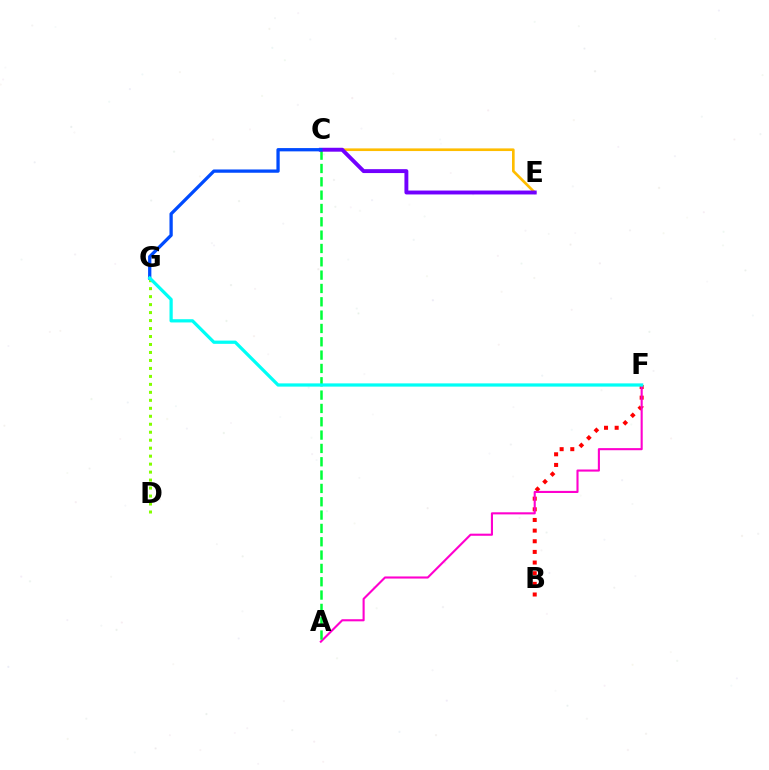{('B', 'F'): [{'color': '#ff0000', 'line_style': 'dotted', 'thickness': 2.89}], ('D', 'G'): [{'color': '#84ff00', 'line_style': 'dotted', 'thickness': 2.17}], ('A', 'F'): [{'color': '#ff00cf', 'line_style': 'solid', 'thickness': 1.52}], ('C', 'E'): [{'color': '#ffbd00', 'line_style': 'solid', 'thickness': 1.91}, {'color': '#7200ff', 'line_style': 'solid', 'thickness': 2.81}], ('A', 'C'): [{'color': '#00ff39', 'line_style': 'dashed', 'thickness': 1.81}], ('C', 'G'): [{'color': '#004bff', 'line_style': 'solid', 'thickness': 2.36}], ('F', 'G'): [{'color': '#00fff6', 'line_style': 'solid', 'thickness': 2.33}]}